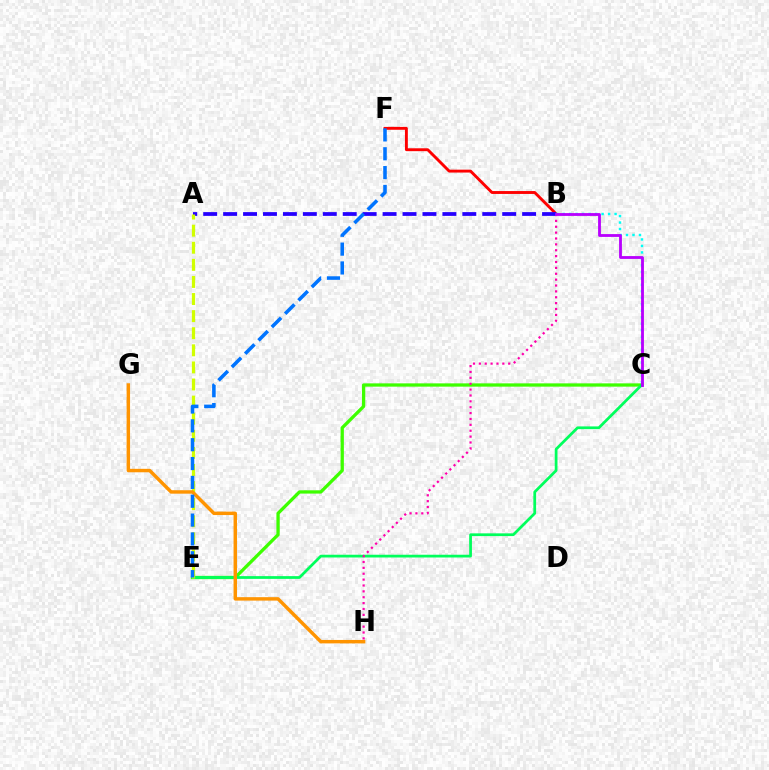{('C', 'E'): [{'color': '#3dff00', 'line_style': 'solid', 'thickness': 2.36}, {'color': '#00ff5c', 'line_style': 'solid', 'thickness': 1.98}], ('B', 'F'): [{'color': '#ff0000', 'line_style': 'solid', 'thickness': 2.08}], ('B', 'C'): [{'color': '#00fff6', 'line_style': 'dotted', 'thickness': 1.76}, {'color': '#b900ff', 'line_style': 'solid', 'thickness': 2.03}], ('B', 'H'): [{'color': '#ff00ac', 'line_style': 'dotted', 'thickness': 1.6}], ('A', 'B'): [{'color': '#2500ff', 'line_style': 'dashed', 'thickness': 2.71}], ('A', 'E'): [{'color': '#d1ff00', 'line_style': 'dashed', 'thickness': 2.32}], ('G', 'H'): [{'color': '#ff9400', 'line_style': 'solid', 'thickness': 2.48}], ('E', 'F'): [{'color': '#0074ff', 'line_style': 'dashed', 'thickness': 2.56}]}